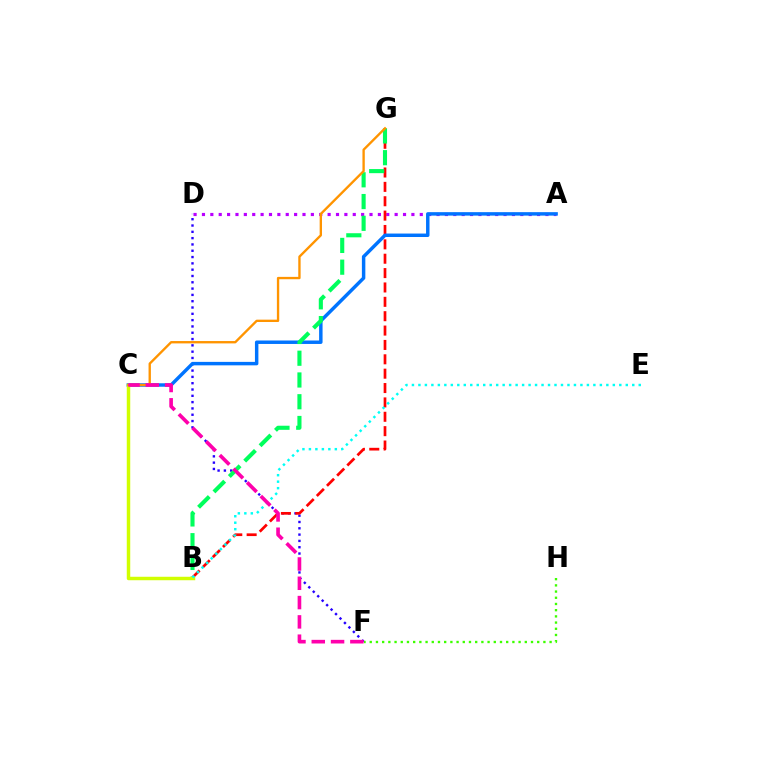{('D', 'F'): [{'color': '#2500ff', 'line_style': 'dotted', 'thickness': 1.71}], ('A', 'D'): [{'color': '#b900ff', 'line_style': 'dotted', 'thickness': 2.28}], ('B', 'G'): [{'color': '#ff0000', 'line_style': 'dashed', 'thickness': 1.95}, {'color': '#00ff5c', 'line_style': 'dashed', 'thickness': 2.96}], ('A', 'C'): [{'color': '#0074ff', 'line_style': 'solid', 'thickness': 2.49}], ('B', 'C'): [{'color': '#d1ff00', 'line_style': 'solid', 'thickness': 2.49}], ('C', 'G'): [{'color': '#ff9400', 'line_style': 'solid', 'thickness': 1.69}], ('F', 'H'): [{'color': '#3dff00', 'line_style': 'dotted', 'thickness': 1.69}], ('B', 'E'): [{'color': '#00fff6', 'line_style': 'dotted', 'thickness': 1.76}], ('C', 'F'): [{'color': '#ff00ac', 'line_style': 'dashed', 'thickness': 2.62}]}